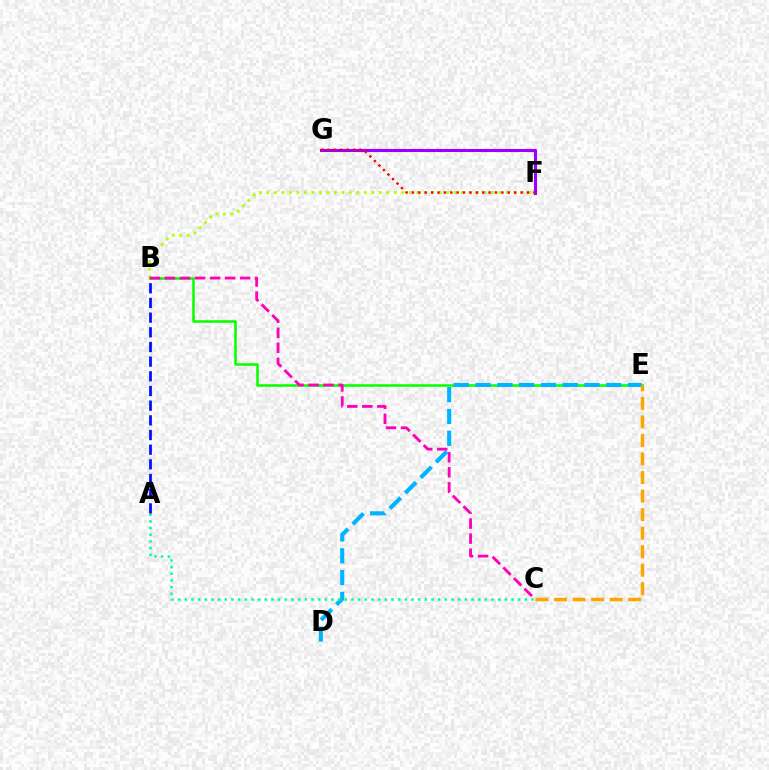{('B', 'E'): [{'color': '#08ff00', 'line_style': 'solid', 'thickness': 1.84}], ('F', 'G'): [{'color': '#9b00ff', 'line_style': 'solid', 'thickness': 2.22}, {'color': '#ff0000', 'line_style': 'dotted', 'thickness': 1.74}], ('D', 'E'): [{'color': '#00b5ff', 'line_style': 'dashed', 'thickness': 2.96}], ('A', 'C'): [{'color': '#00ff9d', 'line_style': 'dotted', 'thickness': 1.81}], ('B', 'F'): [{'color': '#b3ff00', 'line_style': 'dotted', 'thickness': 2.03}], ('C', 'E'): [{'color': '#ffa500', 'line_style': 'dashed', 'thickness': 2.52}], ('A', 'B'): [{'color': '#0010ff', 'line_style': 'dashed', 'thickness': 1.99}], ('B', 'C'): [{'color': '#ff00bd', 'line_style': 'dashed', 'thickness': 2.04}]}